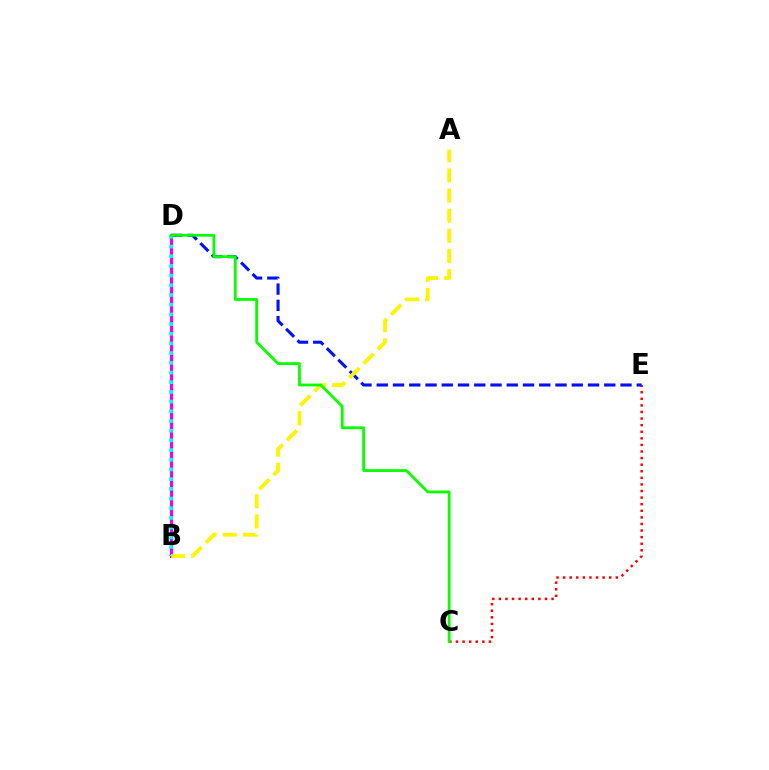{('C', 'E'): [{'color': '#ff0000', 'line_style': 'dotted', 'thickness': 1.79}], ('D', 'E'): [{'color': '#0010ff', 'line_style': 'dashed', 'thickness': 2.21}], ('B', 'D'): [{'color': '#ee00ff', 'line_style': 'solid', 'thickness': 2.22}, {'color': '#00fff6', 'line_style': 'dotted', 'thickness': 2.63}], ('A', 'B'): [{'color': '#fcf500', 'line_style': 'dashed', 'thickness': 2.74}], ('C', 'D'): [{'color': '#08ff00', 'line_style': 'solid', 'thickness': 2.01}]}